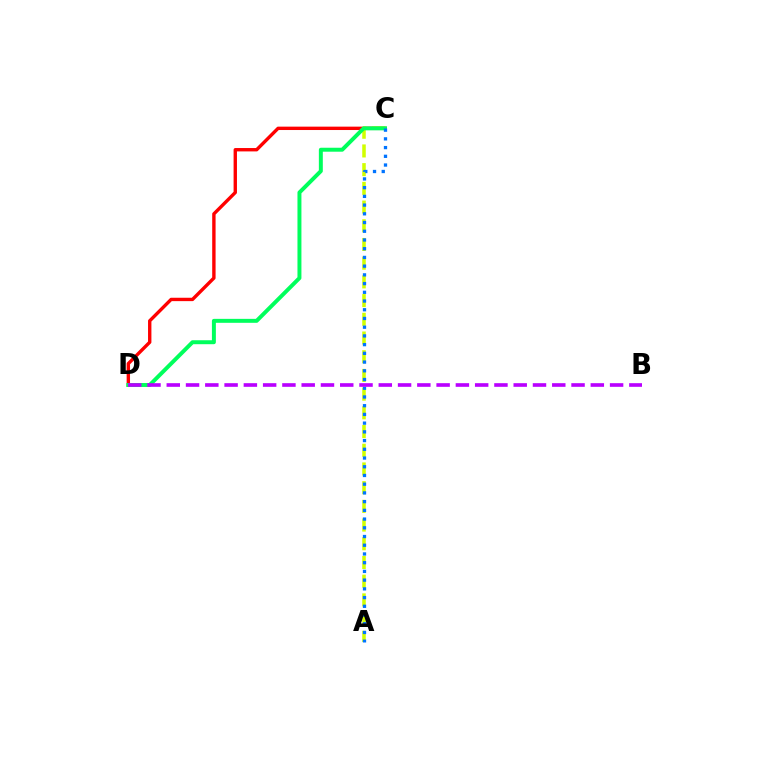{('C', 'D'): [{'color': '#ff0000', 'line_style': 'solid', 'thickness': 2.43}, {'color': '#00ff5c', 'line_style': 'solid', 'thickness': 2.85}], ('A', 'C'): [{'color': '#d1ff00', 'line_style': 'dashed', 'thickness': 2.54}, {'color': '#0074ff', 'line_style': 'dotted', 'thickness': 2.37}], ('B', 'D'): [{'color': '#b900ff', 'line_style': 'dashed', 'thickness': 2.62}]}